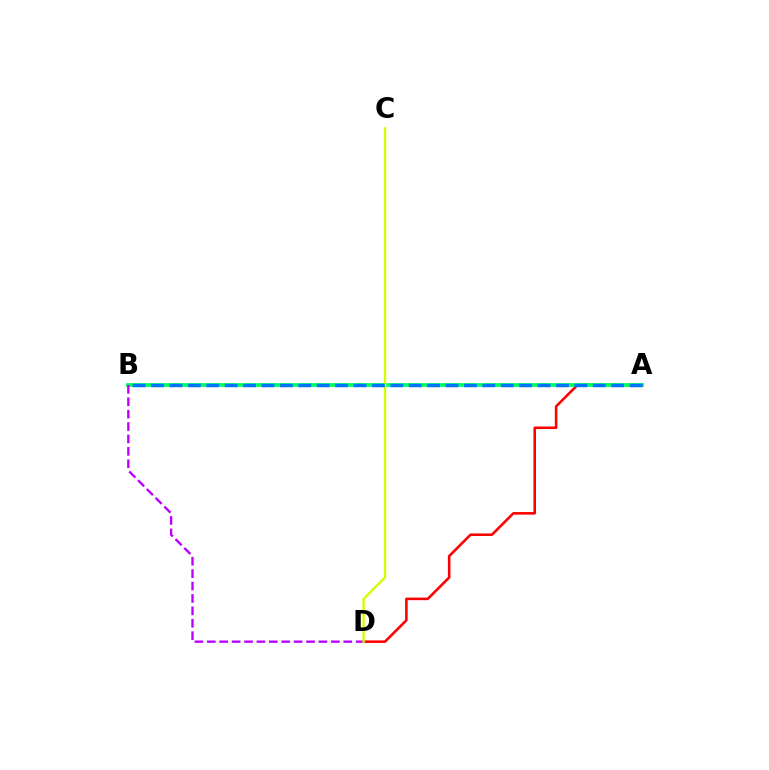{('A', 'D'): [{'color': '#ff0000', 'line_style': 'solid', 'thickness': 1.85}], ('A', 'B'): [{'color': '#00ff5c', 'line_style': 'solid', 'thickness': 2.72}, {'color': '#0074ff', 'line_style': 'dashed', 'thickness': 2.5}], ('B', 'D'): [{'color': '#b900ff', 'line_style': 'dashed', 'thickness': 1.69}], ('C', 'D'): [{'color': '#d1ff00', 'line_style': 'solid', 'thickness': 1.7}]}